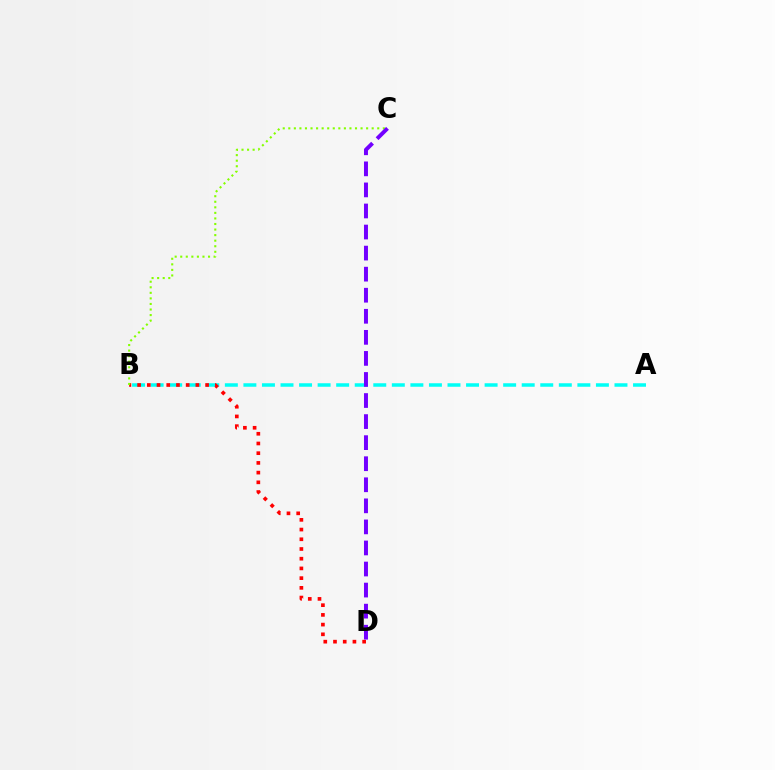{('A', 'B'): [{'color': '#00fff6', 'line_style': 'dashed', 'thickness': 2.52}], ('B', 'D'): [{'color': '#ff0000', 'line_style': 'dotted', 'thickness': 2.64}], ('B', 'C'): [{'color': '#84ff00', 'line_style': 'dotted', 'thickness': 1.51}], ('C', 'D'): [{'color': '#7200ff', 'line_style': 'dashed', 'thickness': 2.86}]}